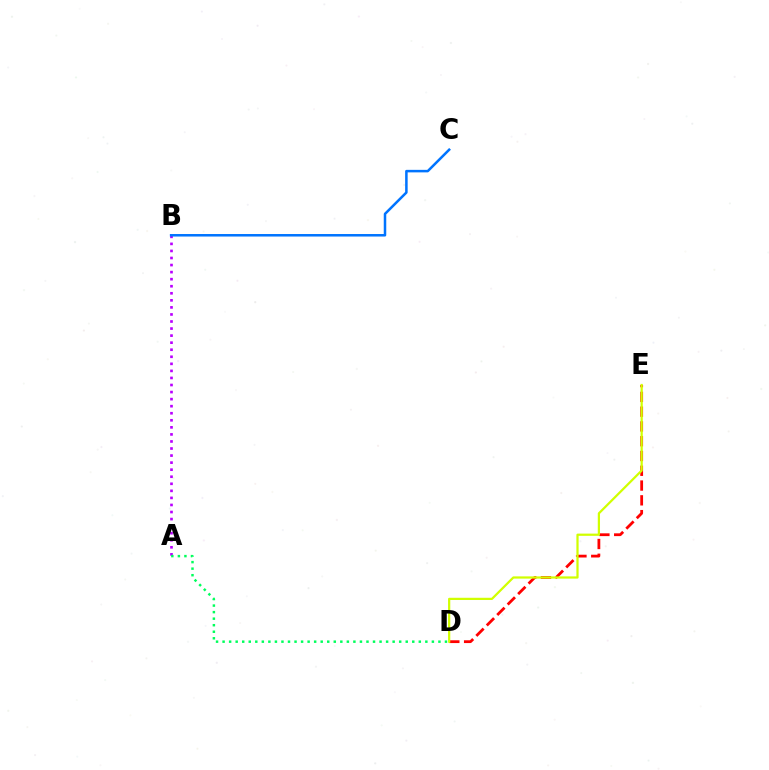{('A', 'B'): [{'color': '#b900ff', 'line_style': 'dotted', 'thickness': 1.92}], ('D', 'E'): [{'color': '#ff0000', 'line_style': 'dashed', 'thickness': 2.01}, {'color': '#d1ff00', 'line_style': 'solid', 'thickness': 1.61}], ('A', 'D'): [{'color': '#00ff5c', 'line_style': 'dotted', 'thickness': 1.78}], ('B', 'C'): [{'color': '#0074ff', 'line_style': 'solid', 'thickness': 1.81}]}